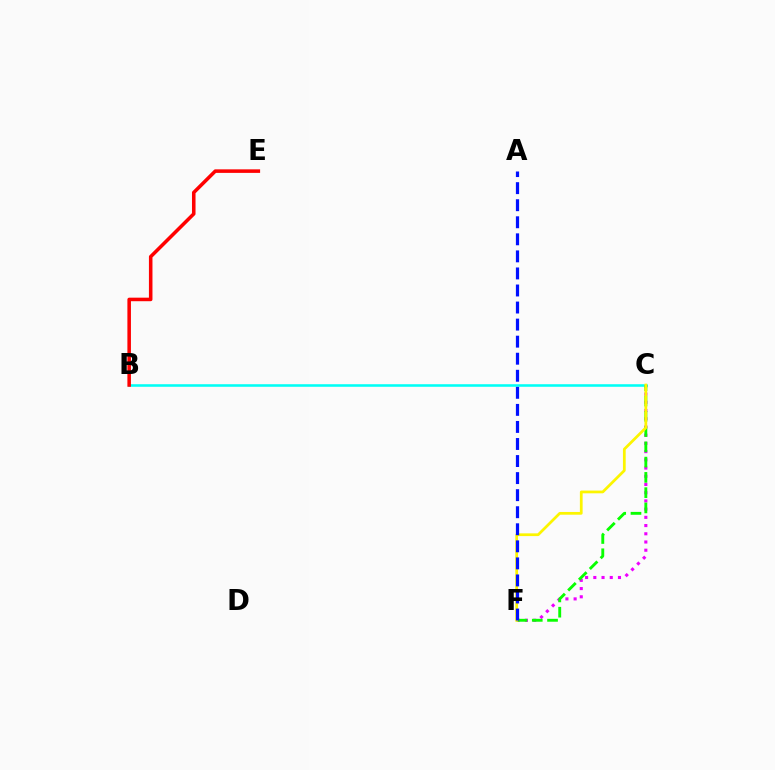{('C', 'F'): [{'color': '#ee00ff', 'line_style': 'dotted', 'thickness': 2.23}, {'color': '#08ff00', 'line_style': 'dashed', 'thickness': 2.07}, {'color': '#fcf500', 'line_style': 'solid', 'thickness': 1.98}], ('B', 'C'): [{'color': '#00fff6', 'line_style': 'solid', 'thickness': 1.84}], ('B', 'E'): [{'color': '#ff0000', 'line_style': 'solid', 'thickness': 2.55}], ('A', 'F'): [{'color': '#0010ff', 'line_style': 'dashed', 'thickness': 2.32}]}